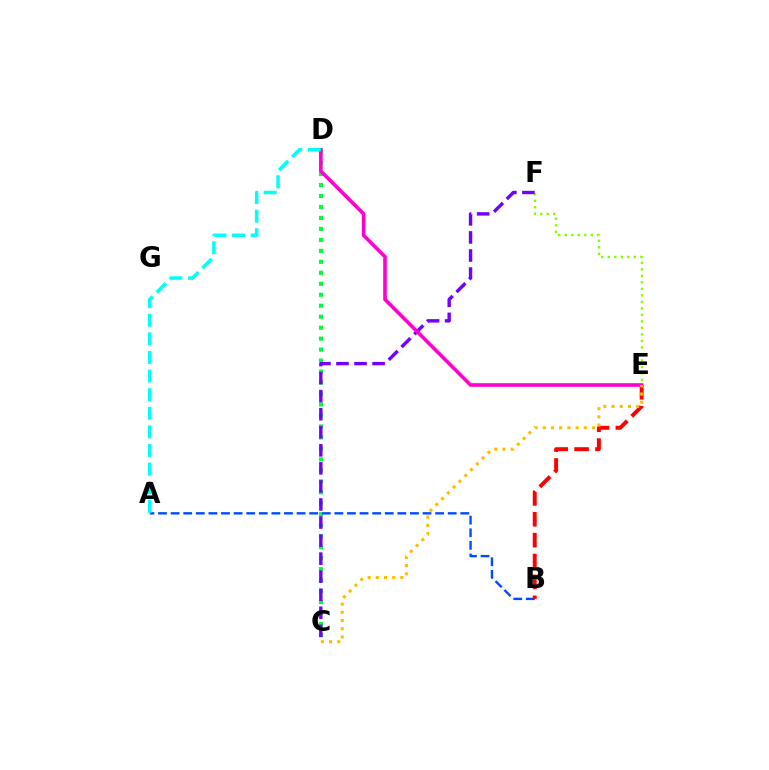{('E', 'F'): [{'color': '#84ff00', 'line_style': 'dotted', 'thickness': 1.77}], ('C', 'D'): [{'color': '#00ff39', 'line_style': 'dotted', 'thickness': 2.98}], ('A', 'B'): [{'color': '#004bff', 'line_style': 'dashed', 'thickness': 1.71}], ('C', 'F'): [{'color': '#7200ff', 'line_style': 'dashed', 'thickness': 2.45}], ('B', 'E'): [{'color': '#ff0000', 'line_style': 'dashed', 'thickness': 2.84}], ('D', 'E'): [{'color': '#ff00cf', 'line_style': 'solid', 'thickness': 2.6}], ('A', 'D'): [{'color': '#00fff6', 'line_style': 'dashed', 'thickness': 2.53}], ('C', 'E'): [{'color': '#ffbd00', 'line_style': 'dotted', 'thickness': 2.23}]}